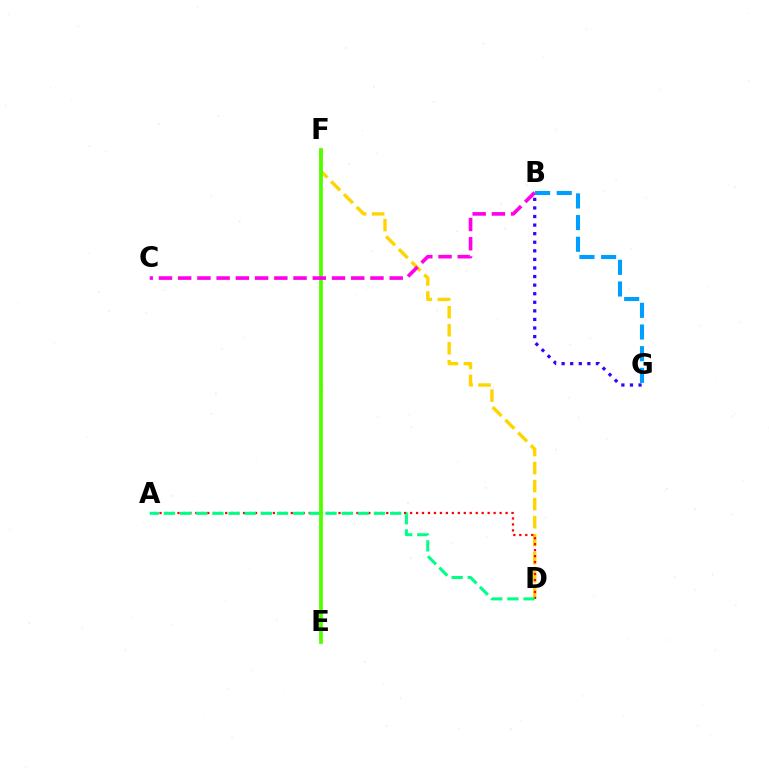{('B', 'G'): [{'color': '#3700ff', 'line_style': 'dotted', 'thickness': 2.33}, {'color': '#009eff', 'line_style': 'dashed', 'thickness': 2.94}], ('D', 'F'): [{'color': '#ffd500', 'line_style': 'dashed', 'thickness': 2.45}], ('A', 'D'): [{'color': '#ff0000', 'line_style': 'dotted', 'thickness': 1.62}, {'color': '#00ff86', 'line_style': 'dashed', 'thickness': 2.2}], ('E', 'F'): [{'color': '#4fff00', 'line_style': 'solid', 'thickness': 2.71}], ('B', 'C'): [{'color': '#ff00ed', 'line_style': 'dashed', 'thickness': 2.61}]}